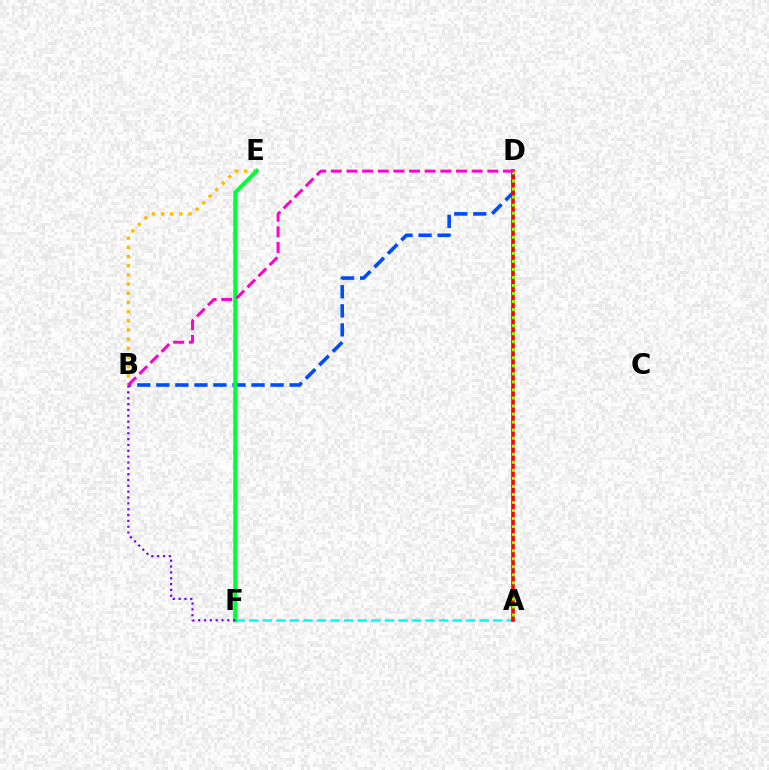{('A', 'F'): [{'color': '#00fff6', 'line_style': 'dashed', 'thickness': 1.84}], ('B', 'D'): [{'color': '#004bff', 'line_style': 'dashed', 'thickness': 2.59}, {'color': '#ff00cf', 'line_style': 'dashed', 'thickness': 2.13}], ('B', 'E'): [{'color': '#ffbd00', 'line_style': 'dotted', 'thickness': 2.49}], ('A', 'D'): [{'color': '#ff0000', 'line_style': 'solid', 'thickness': 2.62}, {'color': '#84ff00', 'line_style': 'dotted', 'thickness': 2.18}], ('E', 'F'): [{'color': '#00ff39', 'line_style': 'solid', 'thickness': 2.94}], ('B', 'F'): [{'color': '#7200ff', 'line_style': 'dotted', 'thickness': 1.59}]}